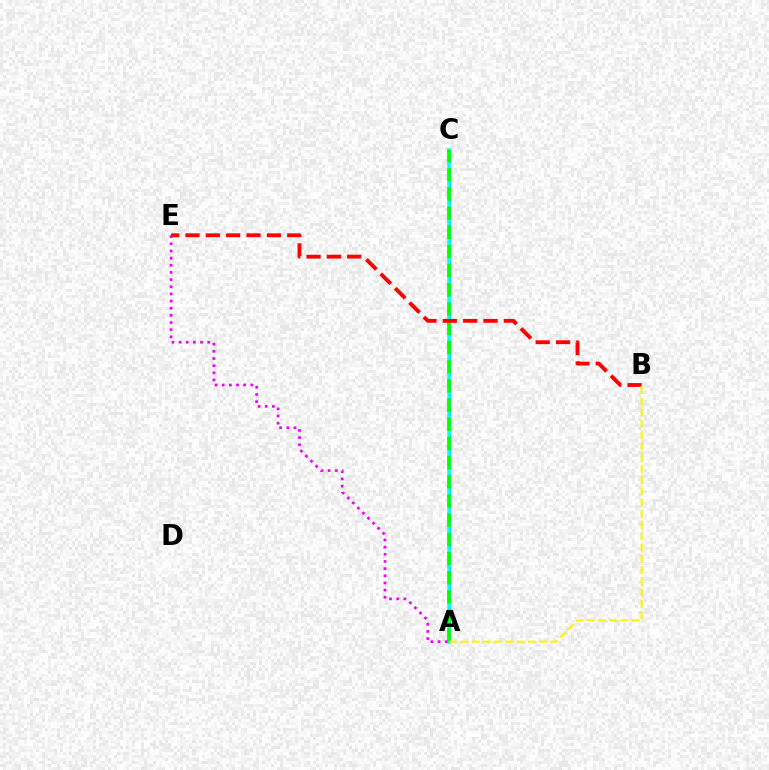{('A', 'C'): [{'color': '#0010ff', 'line_style': 'dashed', 'thickness': 1.81}, {'color': '#00fff6', 'line_style': 'solid', 'thickness': 2.54}, {'color': '#08ff00', 'line_style': 'dashed', 'thickness': 2.61}], ('A', 'E'): [{'color': '#ee00ff', 'line_style': 'dotted', 'thickness': 1.95}], ('B', 'E'): [{'color': '#ff0000', 'line_style': 'dashed', 'thickness': 2.76}], ('A', 'B'): [{'color': '#fcf500', 'line_style': 'dashed', 'thickness': 1.53}]}